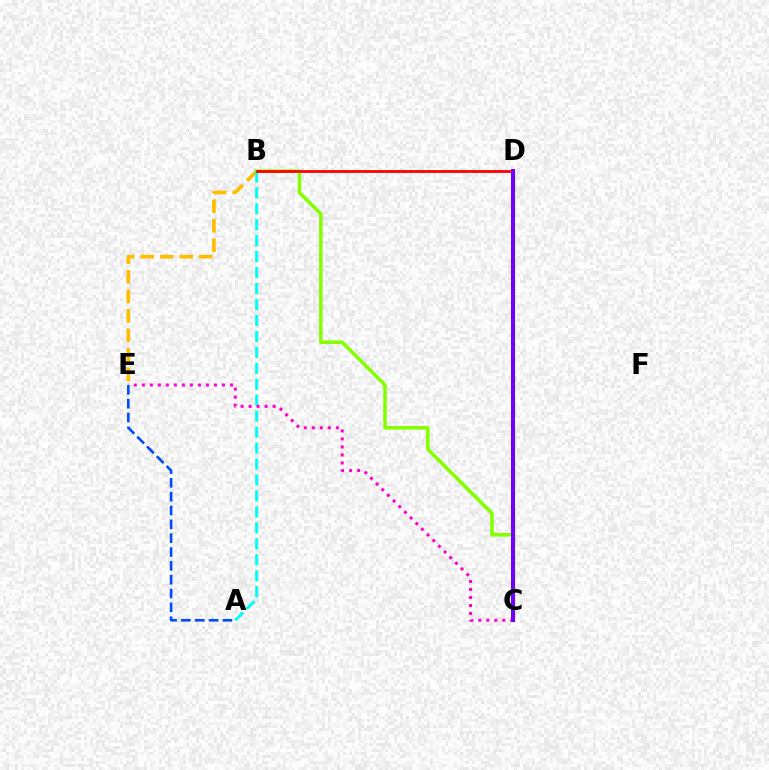{('B', 'E'): [{'color': '#ffbd00', 'line_style': 'dashed', 'thickness': 2.65}], ('B', 'C'): [{'color': '#84ff00', 'line_style': 'solid', 'thickness': 2.55}], ('A', 'B'): [{'color': '#00fff6', 'line_style': 'dashed', 'thickness': 2.17}], ('C', 'E'): [{'color': '#ff00cf', 'line_style': 'dotted', 'thickness': 2.18}], ('C', 'D'): [{'color': '#00ff39', 'line_style': 'solid', 'thickness': 2.31}, {'color': '#7200ff', 'line_style': 'solid', 'thickness': 2.9}], ('B', 'D'): [{'color': '#ff0000', 'line_style': 'solid', 'thickness': 2.02}], ('A', 'E'): [{'color': '#004bff', 'line_style': 'dashed', 'thickness': 1.88}]}